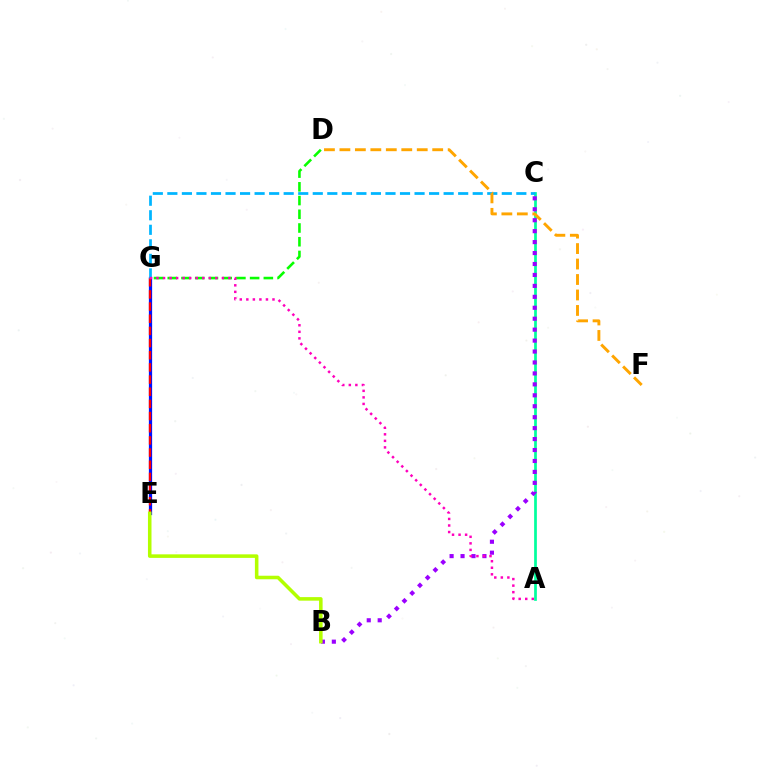{('A', 'C'): [{'color': '#00ff9d', 'line_style': 'solid', 'thickness': 1.96}], ('E', 'G'): [{'color': '#0010ff', 'line_style': 'solid', 'thickness': 2.34}, {'color': '#ff0000', 'line_style': 'dashed', 'thickness': 1.65}], ('D', 'G'): [{'color': '#08ff00', 'line_style': 'dashed', 'thickness': 1.86}], ('B', 'C'): [{'color': '#9b00ff', 'line_style': 'dotted', 'thickness': 2.97}], ('C', 'G'): [{'color': '#00b5ff', 'line_style': 'dashed', 'thickness': 1.98}], ('B', 'E'): [{'color': '#b3ff00', 'line_style': 'solid', 'thickness': 2.55}], ('D', 'F'): [{'color': '#ffa500', 'line_style': 'dashed', 'thickness': 2.1}], ('A', 'G'): [{'color': '#ff00bd', 'line_style': 'dotted', 'thickness': 1.78}]}